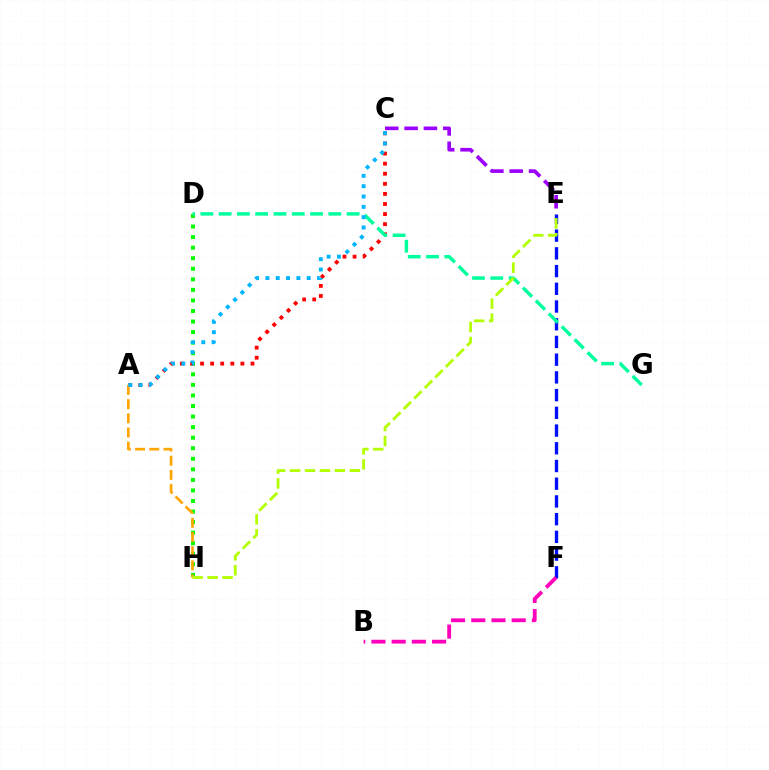{('D', 'H'): [{'color': '#08ff00', 'line_style': 'dotted', 'thickness': 2.87}], ('E', 'F'): [{'color': '#0010ff', 'line_style': 'dashed', 'thickness': 2.41}], ('C', 'E'): [{'color': '#9b00ff', 'line_style': 'dashed', 'thickness': 2.63}], ('A', 'C'): [{'color': '#ff0000', 'line_style': 'dotted', 'thickness': 2.74}, {'color': '#00b5ff', 'line_style': 'dotted', 'thickness': 2.81}], ('D', 'G'): [{'color': '#00ff9d', 'line_style': 'dashed', 'thickness': 2.48}], ('B', 'F'): [{'color': '#ff00bd', 'line_style': 'dashed', 'thickness': 2.74}], ('A', 'H'): [{'color': '#ffa500', 'line_style': 'dashed', 'thickness': 1.93}], ('E', 'H'): [{'color': '#b3ff00', 'line_style': 'dashed', 'thickness': 2.03}]}